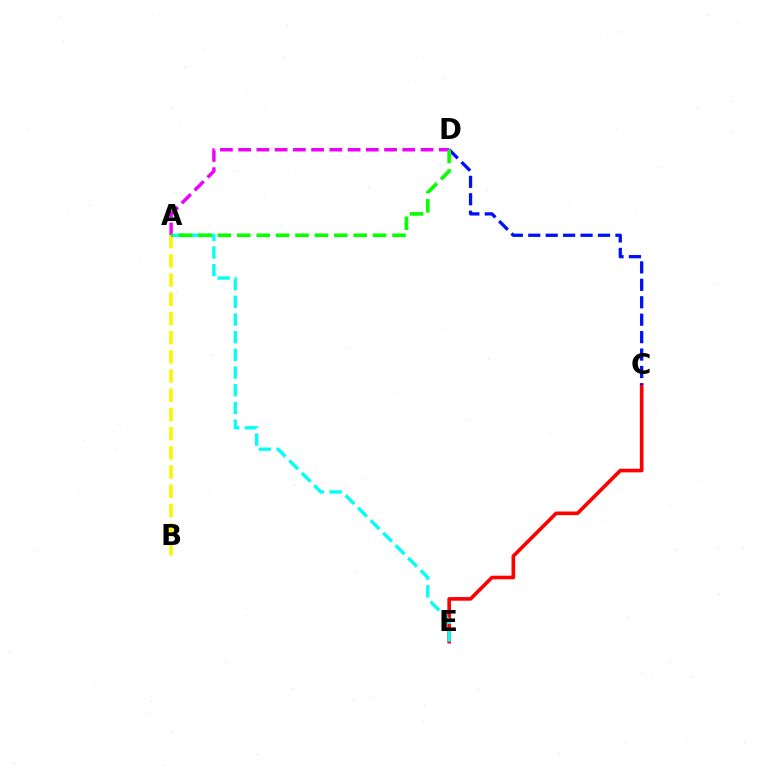{('C', 'E'): [{'color': '#ff0000', 'line_style': 'solid', 'thickness': 2.62}], ('A', 'D'): [{'color': '#ee00ff', 'line_style': 'dashed', 'thickness': 2.48}, {'color': '#08ff00', 'line_style': 'dashed', 'thickness': 2.64}], ('A', 'B'): [{'color': '#fcf500', 'line_style': 'dashed', 'thickness': 2.61}], ('C', 'D'): [{'color': '#0010ff', 'line_style': 'dashed', 'thickness': 2.37}], ('A', 'E'): [{'color': '#00fff6', 'line_style': 'dashed', 'thickness': 2.4}]}